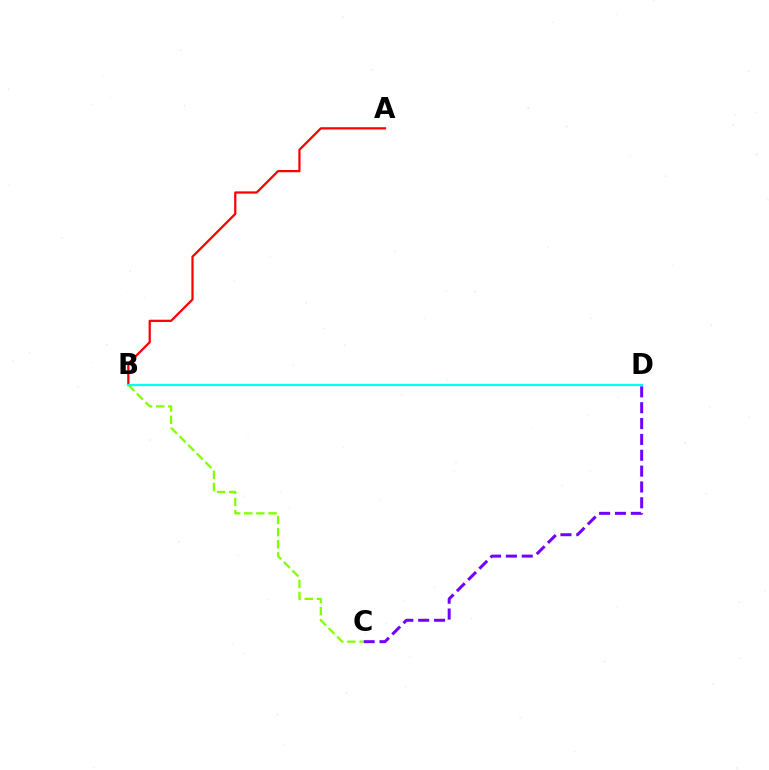{('A', 'B'): [{'color': '#ff0000', 'line_style': 'solid', 'thickness': 1.62}], ('C', 'D'): [{'color': '#7200ff', 'line_style': 'dashed', 'thickness': 2.15}], ('B', 'C'): [{'color': '#84ff00', 'line_style': 'dashed', 'thickness': 1.65}], ('B', 'D'): [{'color': '#00fff6', 'line_style': 'solid', 'thickness': 1.62}]}